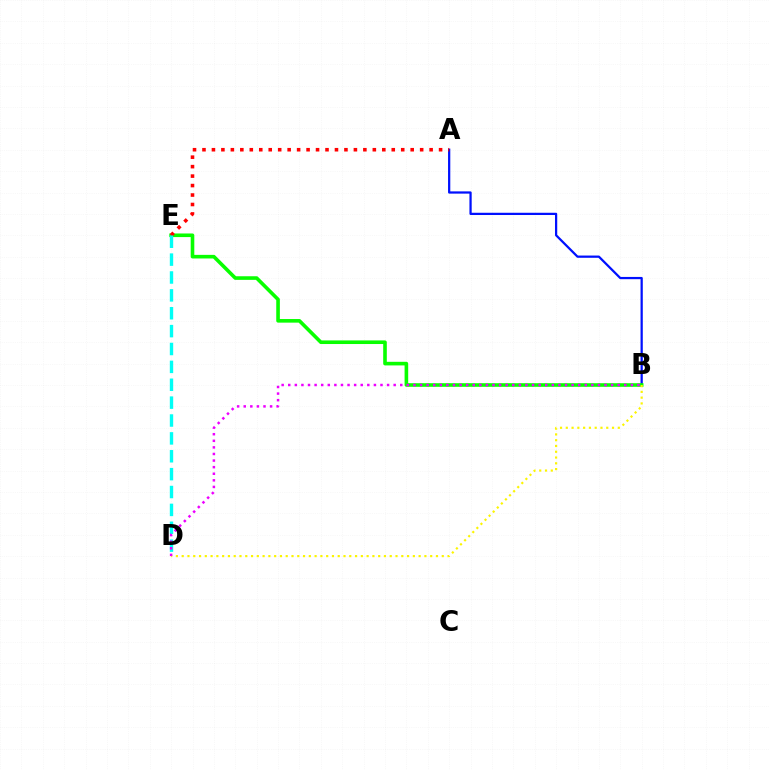{('A', 'B'): [{'color': '#0010ff', 'line_style': 'solid', 'thickness': 1.62}], ('B', 'E'): [{'color': '#08ff00', 'line_style': 'solid', 'thickness': 2.6}], ('A', 'E'): [{'color': '#ff0000', 'line_style': 'dotted', 'thickness': 2.57}], ('D', 'E'): [{'color': '#00fff6', 'line_style': 'dashed', 'thickness': 2.43}], ('B', 'D'): [{'color': '#fcf500', 'line_style': 'dotted', 'thickness': 1.57}, {'color': '#ee00ff', 'line_style': 'dotted', 'thickness': 1.79}]}